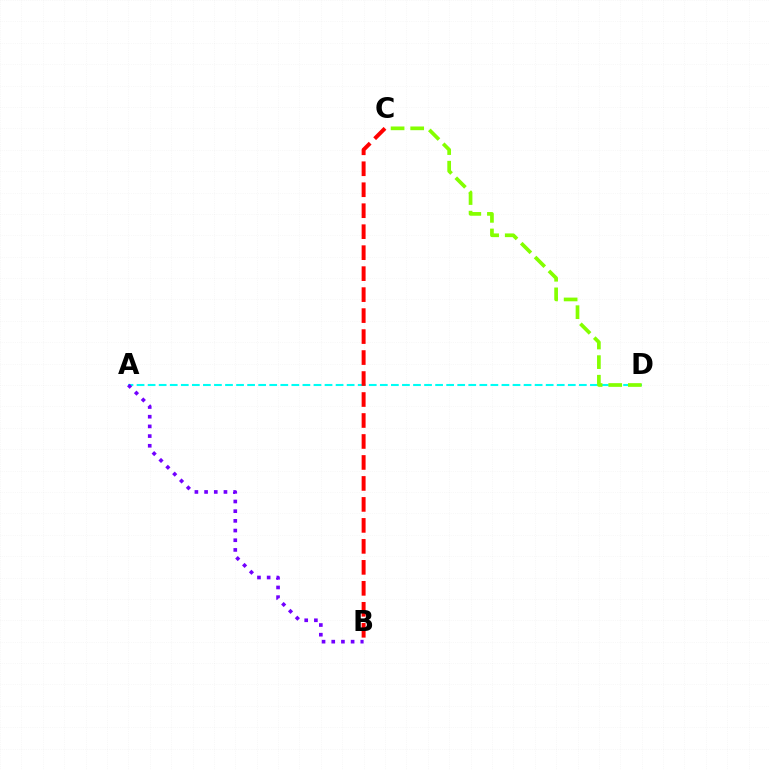{('A', 'D'): [{'color': '#00fff6', 'line_style': 'dashed', 'thickness': 1.5}], ('B', 'C'): [{'color': '#ff0000', 'line_style': 'dashed', 'thickness': 2.85}], ('C', 'D'): [{'color': '#84ff00', 'line_style': 'dashed', 'thickness': 2.66}], ('A', 'B'): [{'color': '#7200ff', 'line_style': 'dotted', 'thickness': 2.63}]}